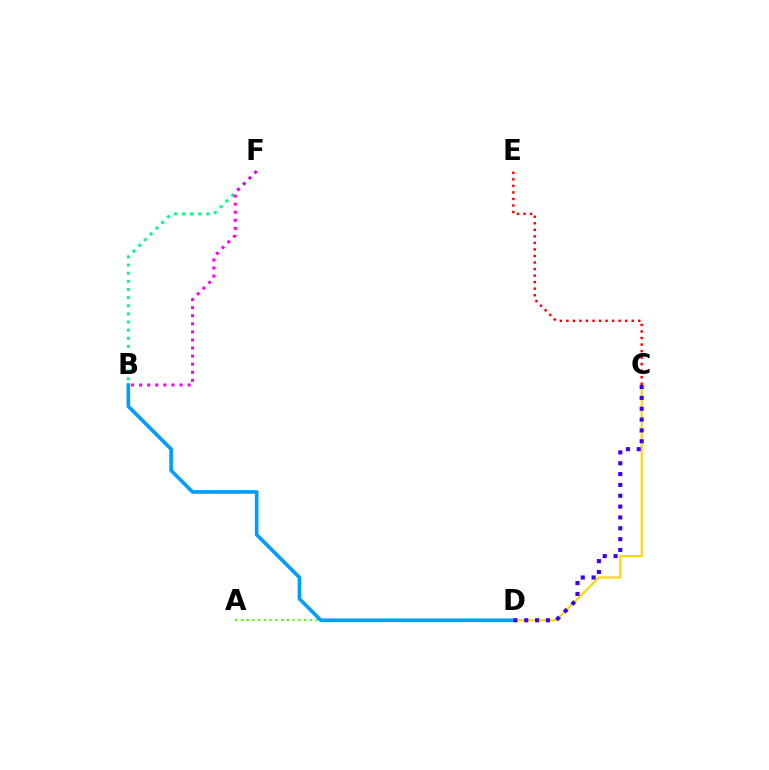{('B', 'F'): [{'color': '#00ff86', 'line_style': 'dotted', 'thickness': 2.21}, {'color': '#ff00ed', 'line_style': 'dotted', 'thickness': 2.2}], ('C', 'D'): [{'color': '#ffd500', 'line_style': 'solid', 'thickness': 1.53}, {'color': '#3700ff', 'line_style': 'dotted', 'thickness': 2.95}], ('A', 'D'): [{'color': '#4fff00', 'line_style': 'dotted', 'thickness': 1.56}], ('C', 'E'): [{'color': '#ff0000', 'line_style': 'dotted', 'thickness': 1.78}], ('B', 'D'): [{'color': '#009eff', 'line_style': 'solid', 'thickness': 2.62}]}